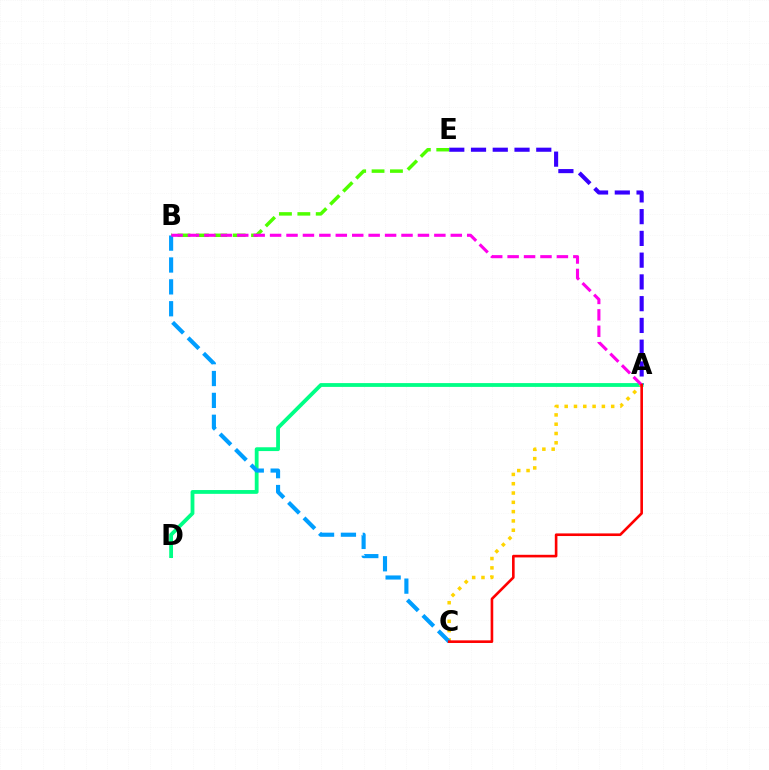{('A', 'E'): [{'color': '#3700ff', 'line_style': 'dashed', 'thickness': 2.96}], ('A', 'D'): [{'color': '#00ff86', 'line_style': 'solid', 'thickness': 2.74}], ('B', 'E'): [{'color': '#4fff00', 'line_style': 'dashed', 'thickness': 2.5}], ('A', 'C'): [{'color': '#ffd500', 'line_style': 'dotted', 'thickness': 2.53}, {'color': '#ff0000', 'line_style': 'solid', 'thickness': 1.89}], ('B', 'C'): [{'color': '#009eff', 'line_style': 'dashed', 'thickness': 2.97}], ('A', 'B'): [{'color': '#ff00ed', 'line_style': 'dashed', 'thickness': 2.23}]}